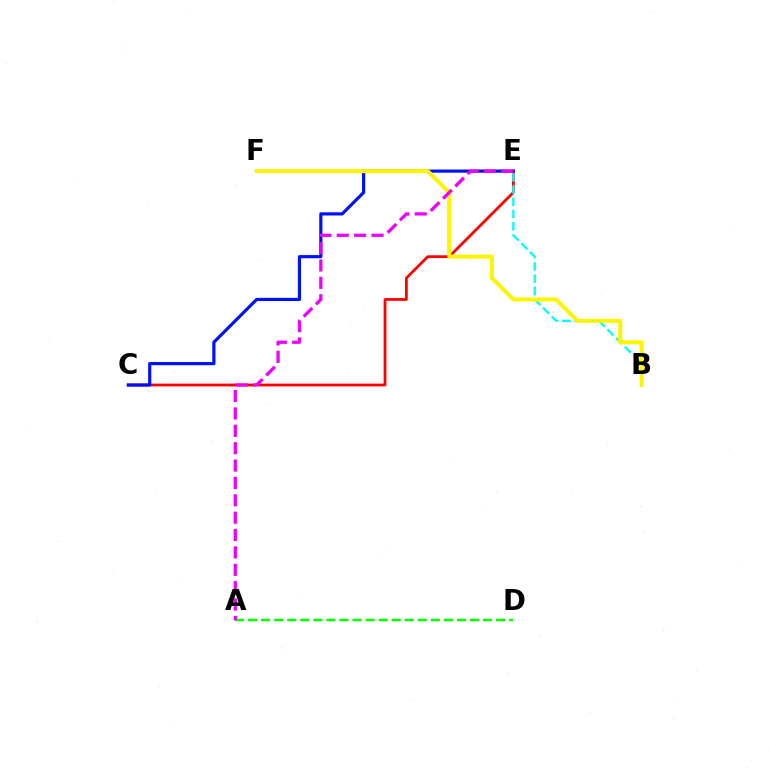{('C', 'E'): [{'color': '#ff0000', 'line_style': 'solid', 'thickness': 1.98}, {'color': '#0010ff', 'line_style': 'solid', 'thickness': 2.28}], ('B', 'E'): [{'color': '#00fff6', 'line_style': 'dashed', 'thickness': 1.66}], ('A', 'D'): [{'color': '#08ff00', 'line_style': 'dashed', 'thickness': 1.77}], ('B', 'F'): [{'color': '#fcf500', 'line_style': 'solid', 'thickness': 2.89}], ('A', 'E'): [{'color': '#ee00ff', 'line_style': 'dashed', 'thickness': 2.36}]}